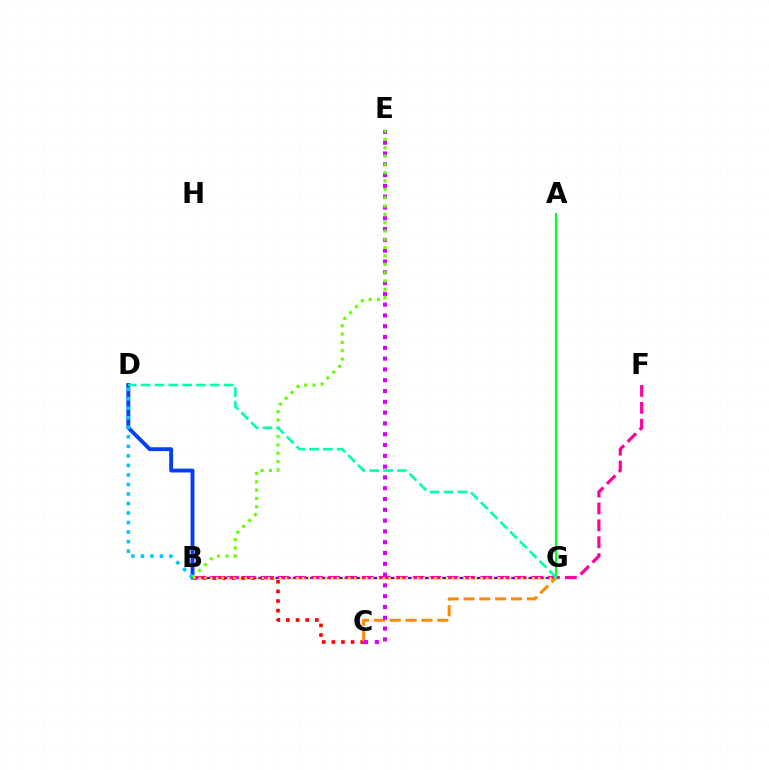{('B', 'G'): [{'color': '#4f00ff', 'line_style': 'solid', 'thickness': 1.64}, {'color': '#eeff00', 'line_style': 'dotted', 'thickness': 1.56}], ('B', 'C'): [{'color': '#ff0000', 'line_style': 'dotted', 'thickness': 2.62}], ('B', 'D'): [{'color': '#003fff', 'line_style': 'solid', 'thickness': 2.78}, {'color': '#00c7ff', 'line_style': 'dotted', 'thickness': 2.59}], ('B', 'F'): [{'color': '#ff00a0', 'line_style': 'dashed', 'thickness': 2.3}], ('C', 'G'): [{'color': '#ff8800', 'line_style': 'dashed', 'thickness': 2.15}], ('C', 'E'): [{'color': '#d600ff', 'line_style': 'dotted', 'thickness': 2.93}], ('A', 'G'): [{'color': '#00ff27', 'line_style': 'solid', 'thickness': 1.55}], ('B', 'E'): [{'color': '#66ff00', 'line_style': 'dotted', 'thickness': 2.26}], ('D', 'G'): [{'color': '#00ffaf', 'line_style': 'dashed', 'thickness': 1.88}]}